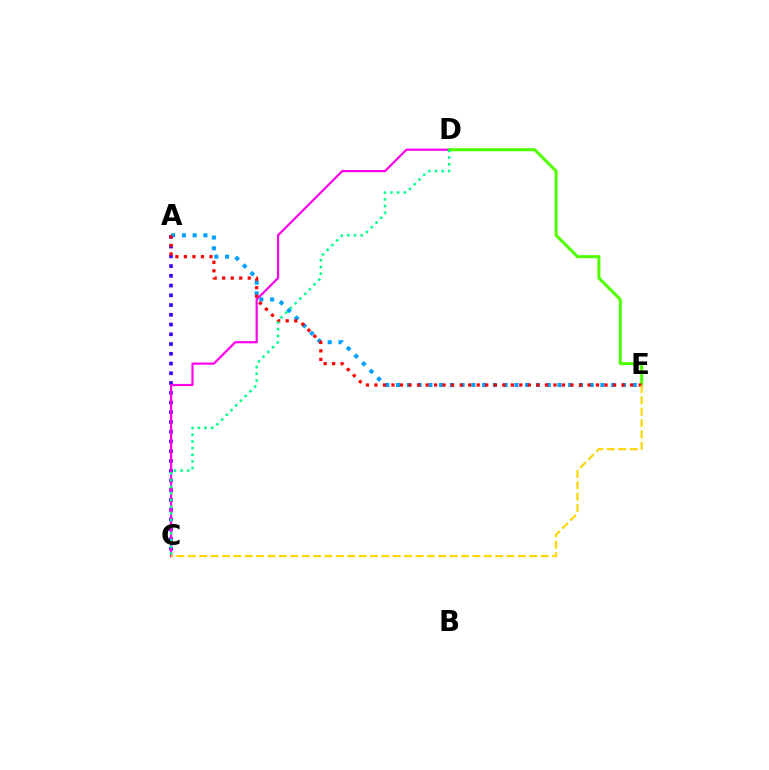{('A', 'C'): [{'color': '#3700ff', 'line_style': 'dotted', 'thickness': 2.65}], ('C', 'D'): [{'color': '#ff00ed', 'line_style': 'solid', 'thickness': 1.58}, {'color': '#00ff86', 'line_style': 'dotted', 'thickness': 1.81}], ('A', 'E'): [{'color': '#009eff', 'line_style': 'dotted', 'thickness': 2.92}, {'color': '#ff0000', 'line_style': 'dotted', 'thickness': 2.32}], ('D', 'E'): [{'color': '#4fff00', 'line_style': 'solid', 'thickness': 2.19}], ('C', 'E'): [{'color': '#ffd500', 'line_style': 'dashed', 'thickness': 1.55}]}